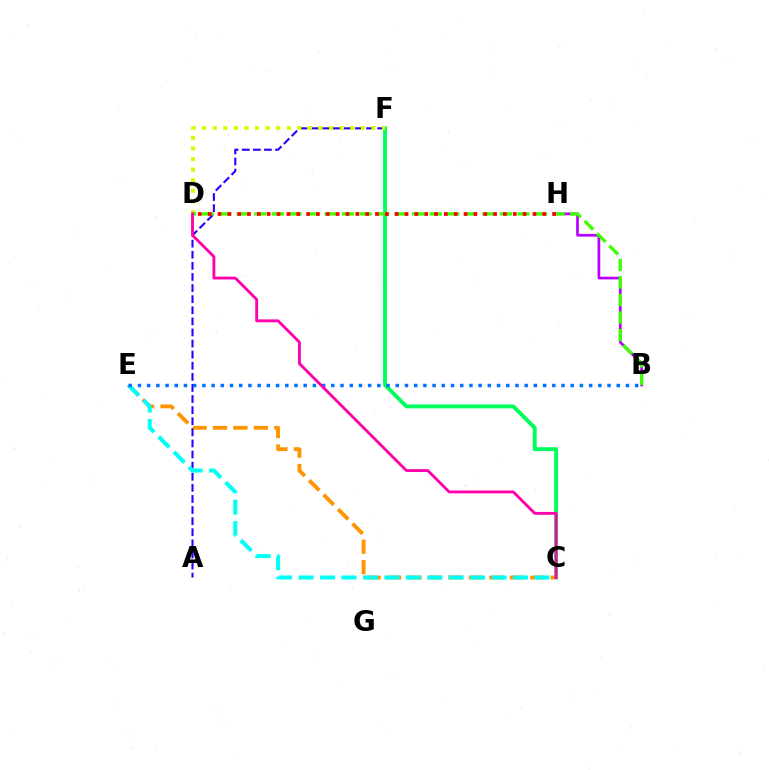{('C', 'F'): [{'color': '#00ff5c', 'line_style': 'solid', 'thickness': 2.81}], ('C', 'E'): [{'color': '#ff9400', 'line_style': 'dashed', 'thickness': 2.78}, {'color': '#00fff6', 'line_style': 'dashed', 'thickness': 2.91}], ('B', 'H'): [{'color': '#b900ff', 'line_style': 'solid', 'thickness': 1.96}], ('A', 'F'): [{'color': '#2500ff', 'line_style': 'dashed', 'thickness': 1.51}], ('D', 'F'): [{'color': '#d1ff00', 'line_style': 'dotted', 'thickness': 2.87}], ('B', 'E'): [{'color': '#0074ff', 'line_style': 'dotted', 'thickness': 2.5}], ('B', 'D'): [{'color': '#3dff00', 'line_style': 'dashed', 'thickness': 2.38}], ('C', 'D'): [{'color': '#ff00ac', 'line_style': 'solid', 'thickness': 2.06}], ('D', 'H'): [{'color': '#ff0000', 'line_style': 'dotted', 'thickness': 2.67}]}